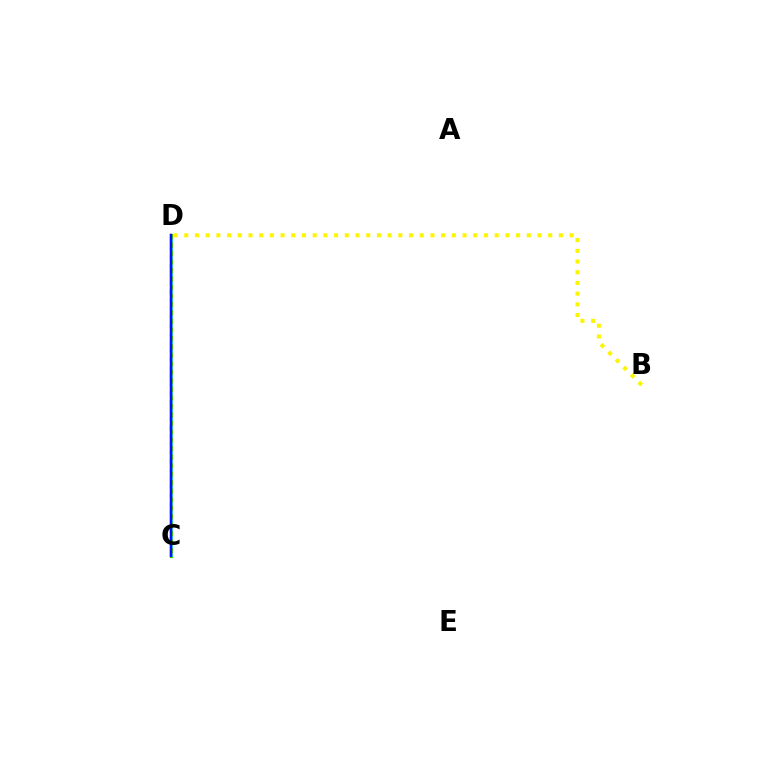{('C', 'D'): [{'color': '#08ff00', 'line_style': 'solid', 'thickness': 2.27}, {'color': '#00fff6', 'line_style': 'dotted', 'thickness': 2.31}, {'color': '#ff0000', 'line_style': 'solid', 'thickness': 1.75}, {'color': '#ee00ff', 'line_style': 'dashed', 'thickness': 1.54}, {'color': '#0010ff', 'line_style': 'solid', 'thickness': 1.55}], ('B', 'D'): [{'color': '#fcf500', 'line_style': 'dotted', 'thickness': 2.91}]}